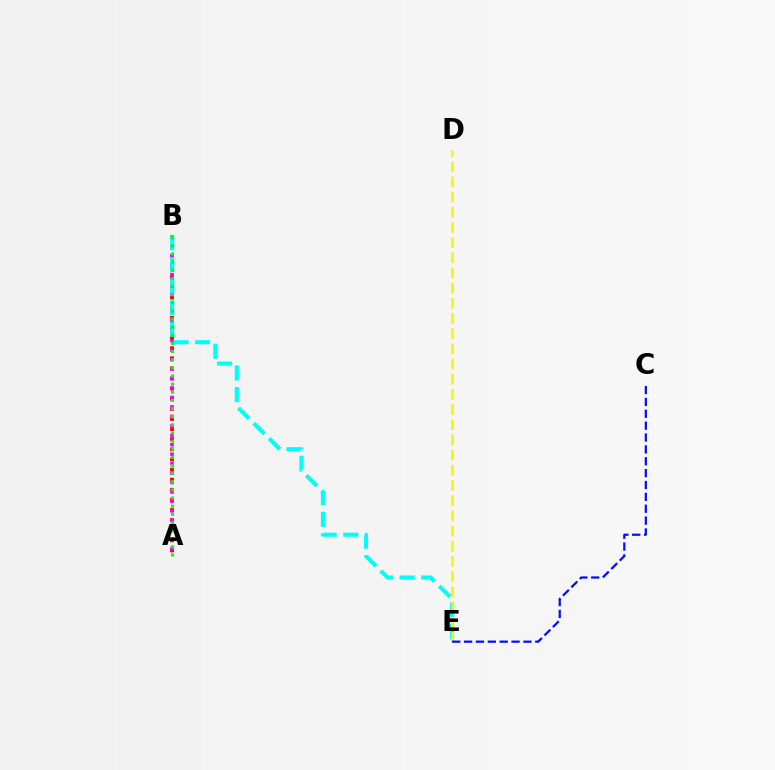{('A', 'B'): [{'color': '#ff0000', 'line_style': 'dotted', 'thickness': 2.75}, {'color': '#ee00ff', 'line_style': 'dotted', 'thickness': 2.57}, {'color': '#08ff00', 'line_style': 'dotted', 'thickness': 2.21}], ('B', 'E'): [{'color': '#00fff6', 'line_style': 'dashed', 'thickness': 2.94}], ('D', 'E'): [{'color': '#fcf500', 'line_style': 'dashed', 'thickness': 2.06}], ('C', 'E'): [{'color': '#0010ff', 'line_style': 'dashed', 'thickness': 1.61}]}